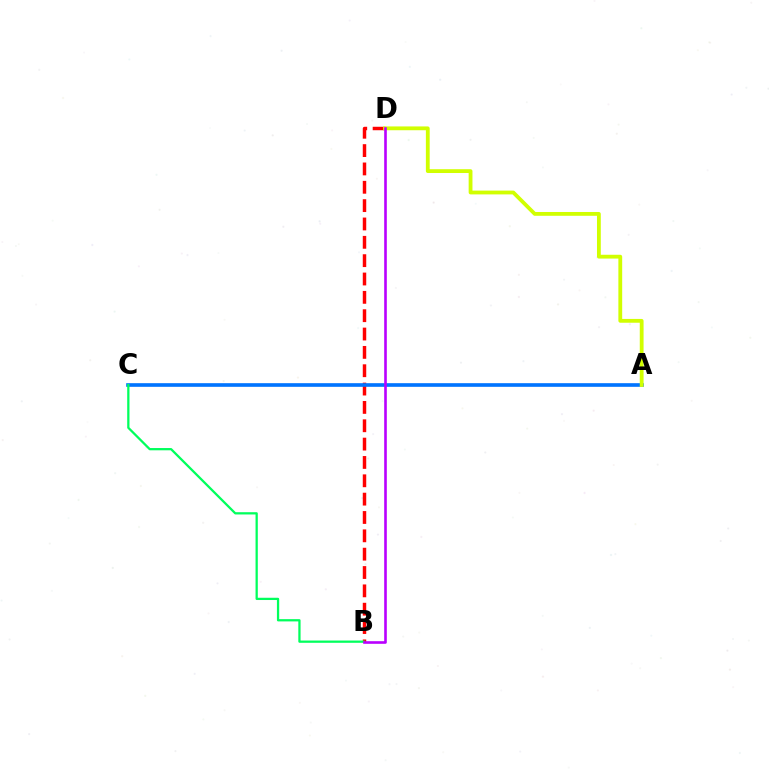{('B', 'D'): [{'color': '#ff0000', 'line_style': 'dashed', 'thickness': 2.49}, {'color': '#b900ff', 'line_style': 'solid', 'thickness': 1.89}], ('A', 'C'): [{'color': '#0074ff', 'line_style': 'solid', 'thickness': 2.62}], ('B', 'C'): [{'color': '#00ff5c', 'line_style': 'solid', 'thickness': 1.63}], ('A', 'D'): [{'color': '#d1ff00', 'line_style': 'solid', 'thickness': 2.74}]}